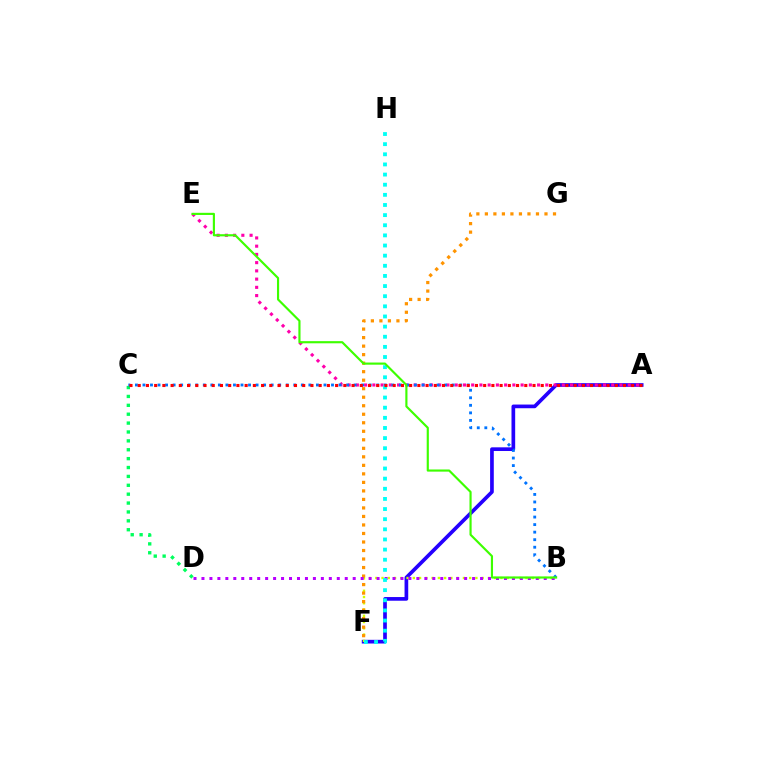{('C', 'D'): [{'color': '#00ff5c', 'line_style': 'dotted', 'thickness': 2.41}], ('A', 'F'): [{'color': '#2500ff', 'line_style': 'solid', 'thickness': 2.65}], ('B', 'F'): [{'color': '#d1ff00', 'line_style': 'dotted', 'thickness': 1.7}], ('A', 'E'): [{'color': '#ff00ac', 'line_style': 'dotted', 'thickness': 2.24}], ('F', 'G'): [{'color': '#ff9400', 'line_style': 'dotted', 'thickness': 2.31}], ('B', 'D'): [{'color': '#b900ff', 'line_style': 'dotted', 'thickness': 2.16}], ('B', 'C'): [{'color': '#0074ff', 'line_style': 'dotted', 'thickness': 2.05}], ('F', 'H'): [{'color': '#00fff6', 'line_style': 'dotted', 'thickness': 2.75}], ('A', 'C'): [{'color': '#ff0000', 'line_style': 'dotted', 'thickness': 2.23}], ('B', 'E'): [{'color': '#3dff00', 'line_style': 'solid', 'thickness': 1.55}]}